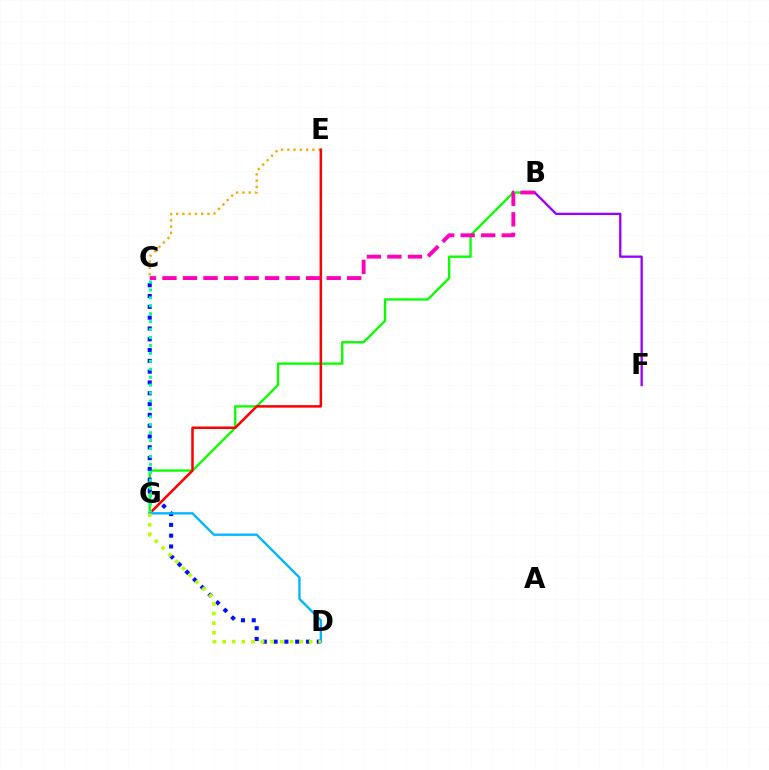{('C', 'E'): [{'color': '#ffa500', 'line_style': 'dotted', 'thickness': 1.7}], ('B', 'G'): [{'color': '#08ff00', 'line_style': 'solid', 'thickness': 1.69}], ('E', 'G'): [{'color': '#ff0000', 'line_style': 'solid', 'thickness': 1.82}], ('B', 'F'): [{'color': '#9b00ff', 'line_style': 'solid', 'thickness': 1.67}], ('C', 'D'): [{'color': '#0010ff', 'line_style': 'dotted', 'thickness': 2.94}], ('B', 'C'): [{'color': '#ff00bd', 'line_style': 'dashed', 'thickness': 2.79}], ('C', 'G'): [{'color': '#00ff9d', 'line_style': 'dotted', 'thickness': 2.16}], ('D', 'G'): [{'color': '#00b5ff', 'line_style': 'solid', 'thickness': 1.68}, {'color': '#b3ff00', 'line_style': 'dotted', 'thickness': 2.61}]}